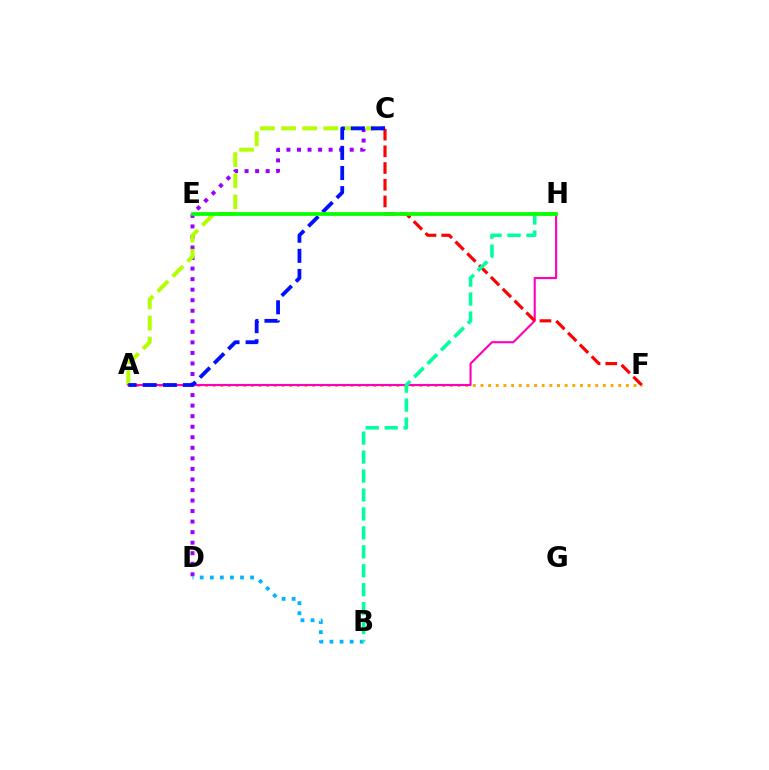{('C', 'D'): [{'color': '#9b00ff', 'line_style': 'dotted', 'thickness': 2.86}], ('A', 'F'): [{'color': '#ffa500', 'line_style': 'dotted', 'thickness': 2.08}], ('A', 'C'): [{'color': '#b3ff00', 'line_style': 'dashed', 'thickness': 2.87}, {'color': '#0010ff', 'line_style': 'dashed', 'thickness': 2.73}], ('B', 'D'): [{'color': '#00b5ff', 'line_style': 'dotted', 'thickness': 2.74}], ('A', 'H'): [{'color': '#ff00bd', 'line_style': 'solid', 'thickness': 1.52}], ('C', 'F'): [{'color': '#ff0000', 'line_style': 'dashed', 'thickness': 2.27}], ('B', 'H'): [{'color': '#00ff9d', 'line_style': 'dashed', 'thickness': 2.57}], ('E', 'H'): [{'color': '#08ff00', 'line_style': 'solid', 'thickness': 2.7}]}